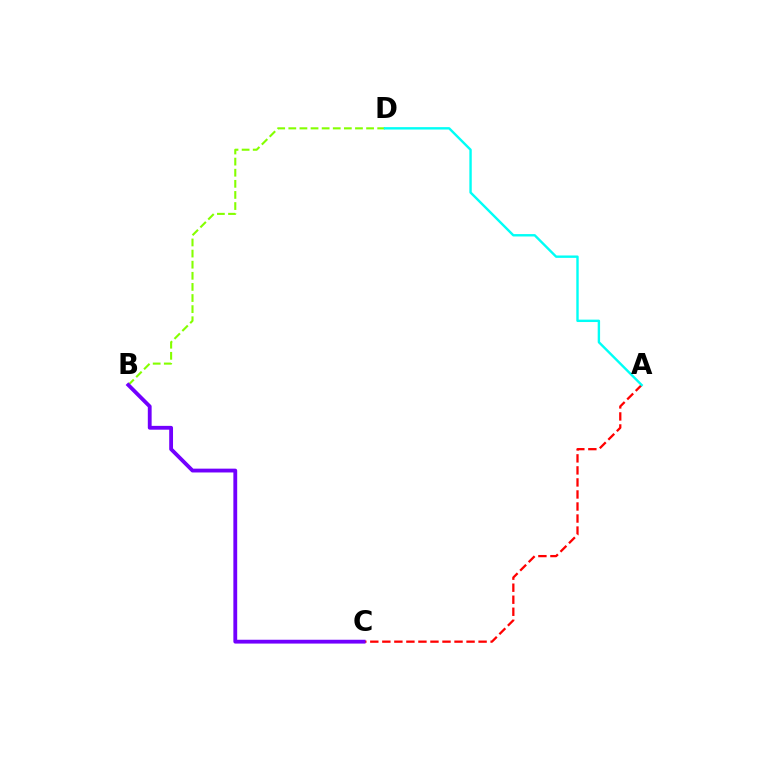{('A', 'C'): [{'color': '#ff0000', 'line_style': 'dashed', 'thickness': 1.63}], ('B', 'D'): [{'color': '#84ff00', 'line_style': 'dashed', 'thickness': 1.51}], ('B', 'C'): [{'color': '#7200ff', 'line_style': 'solid', 'thickness': 2.75}], ('A', 'D'): [{'color': '#00fff6', 'line_style': 'solid', 'thickness': 1.73}]}